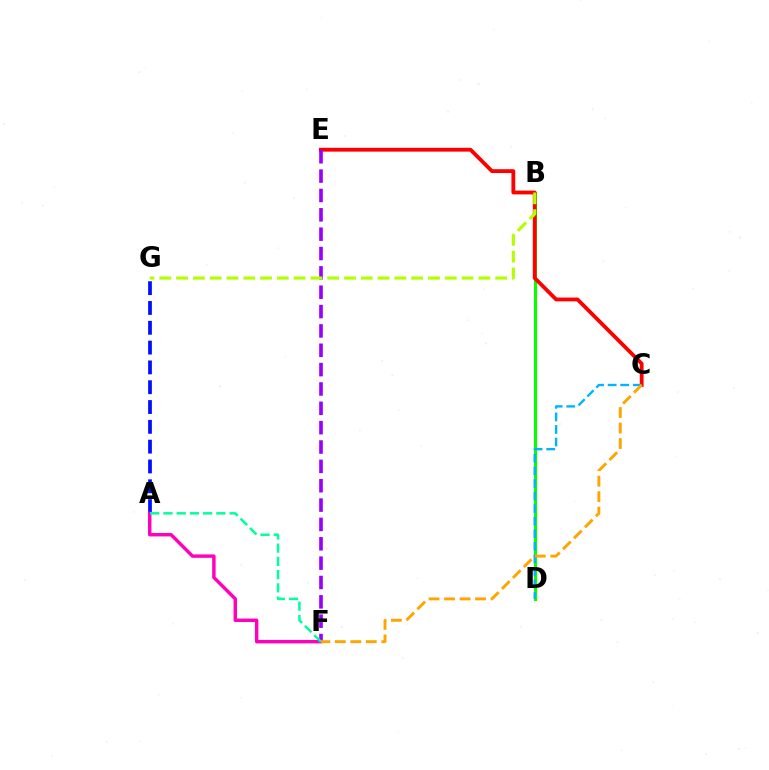{('B', 'D'): [{'color': '#08ff00', 'line_style': 'solid', 'thickness': 2.24}], ('C', 'E'): [{'color': '#ff0000', 'line_style': 'solid', 'thickness': 2.75}], ('C', 'D'): [{'color': '#00b5ff', 'line_style': 'dashed', 'thickness': 1.71}], ('E', 'F'): [{'color': '#9b00ff', 'line_style': 'dashed', 'thickness': 2.63}], ('A', 'G'): [{'color': '#0010ff', 'line_style': 'dashed', 'thickness': 2.69}], ('A', 'F'): [{'color': '#ff00bd', 'line_style': 'solid', 'thickness': 2.47}, {'color': '#00ff9d', 'line_style': 'dashed', 'thickness': 1.8}], ('B', 'G'): [{'color': '#b3ff00', 'line_style': 'dashed', 'thickness': 2.28}], ('C', 'F'): [{'color': '#ffa500', 'line_style': 'dashed', 'thickness': 2.11}]}